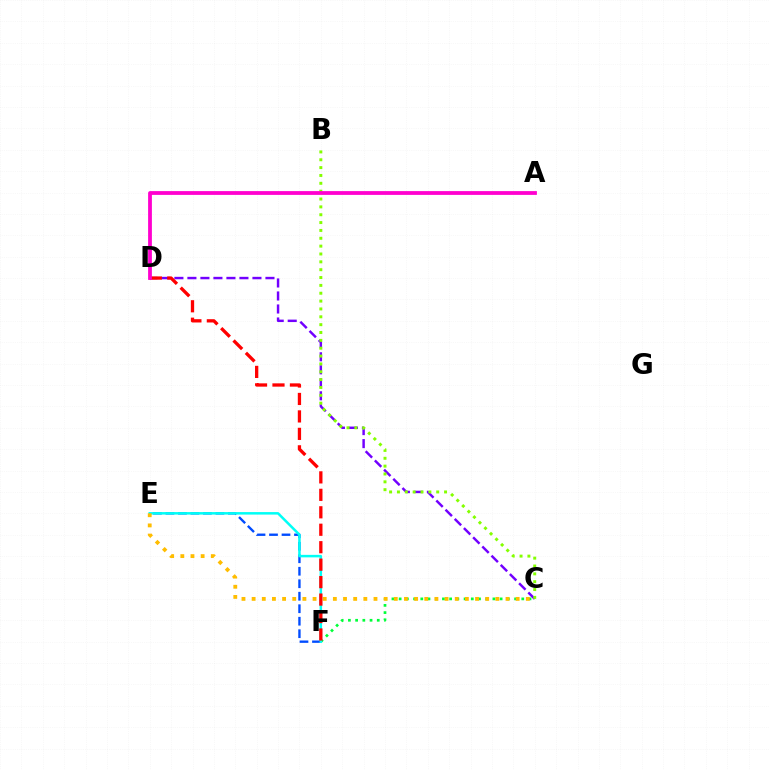{('C', 'F'): [{'color': '#00ff39', 'line_style': 'dotted', 'thickness': 1.96}], ('C', 'D'): [{'color': '#7200ff', 'line_style': 'dashed', 'thickness': 1.77}], ('E', 'F'): [{'color': '#004bff', 'line_style': 'dashed', 'thickness': 1.7}, {'color': '#00fff6', 'line_style': 'solid', 'thickness': 1.8}], ('B', 'C'): [{'color': '#84ff00', 'line_style': 'dotted', 'thickness': 2.13}], ('C', 'E'): [{'color': '#ffbd00', 'line_style': 'dotted', 'thickness': 2.76}], ('D', 'F'): [{'color': '#ff0000', 'line_style': 'dashed', 'thickness': 2.37}], ('A', 'D'): [{'color': '#ff00cf', 'line_style': 'solid', 'thickness': 2.73}]}